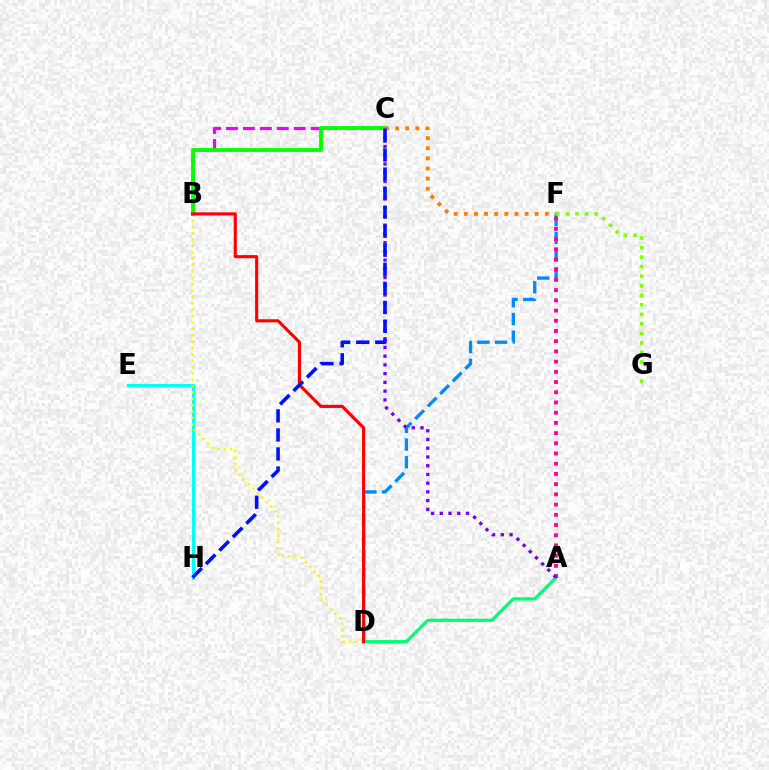{('E', 'H'): [{'color': '#00fff6', 'line_style': 'solid', 'thickness': 2.2}], ('B', 'C'): [{'color': '#ee00ff', 'line_style': 'dashed', 'thickness': 2.3}, {'color': '#08ff00', 'line_style': 'solid', 'thickness': 2.77}], ('D', 'F'): [{'color': '#008cff', 'line_style': 'dashed', 'thickness': 2.41}], ('A', 'D'): [{'color': '#00ff74', 'line_style': 'solid', 'thickness': 2.33}], ('B', 'D'): [{'color': '#fcf500', 'line_style': 'dotted', 'thickness': 1.73}, {'color': '#ff0000', 'line_style': 'solid', 'thickness': 2.24}], ('C', 'F'): [{'color': '#ff7c00', 'line_style': 'dotted', 'thickness': 2.75}], ('F', 'G'): [{'color': '#84ff00', 'line_style': 'dotted', 'thickness': 2.59}], ('A', 'F'): [{'color': '#ff0094', 'line_style': 'dotted', 'thickness': 2.77}], ('A', 'C'): [{'color': '#7200ff', 'line_style': 'dotted', 'thickness': 2.37}], ('C', 'H'): [{'color': '#0010ff', 'line_style': 'dashed', 'thickness': 2.59}]}